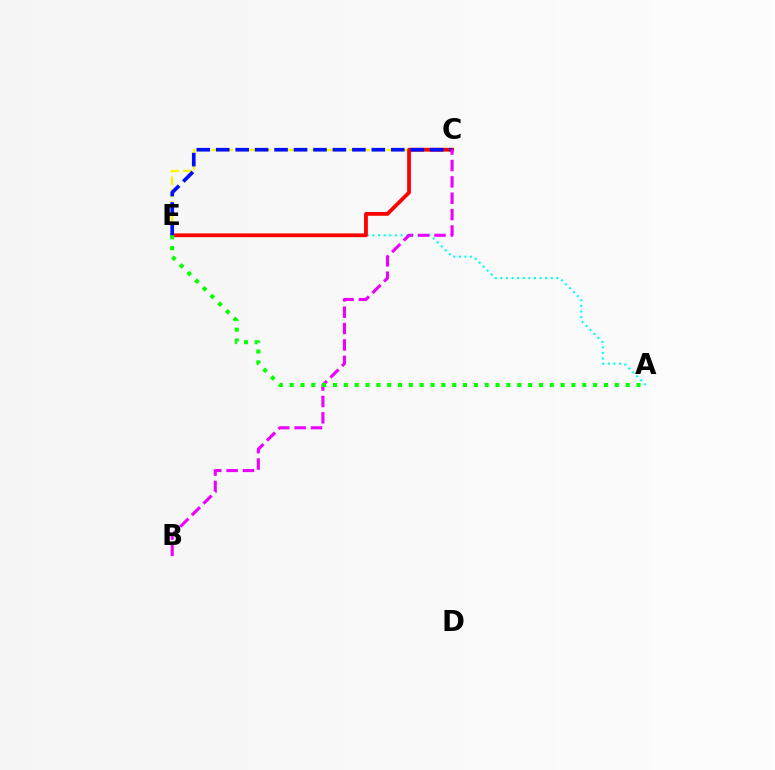{('C', 'E'): [{'color': '#fcf500', 'line_style': 'dashed', 'thickness': 1.7}, {'color': '#ff0000', 'line_style': 'solid', 'thickness': 2.72}, {'color': '#0010ff', 'line_style': 'dashed', 'thickness': 2.64}], ('A', 'E'): [{'color': '#00fff6', 'line_style': 'dotted', 'thickness': 1.52}, {'color': '#08ff00', 'line_style': 'dotted', 'thickness': 2.95}], ('B', 'C'): [{'color': '#ee00ff', 'line_style': 'dashed', 'thickness': 2.22}]}